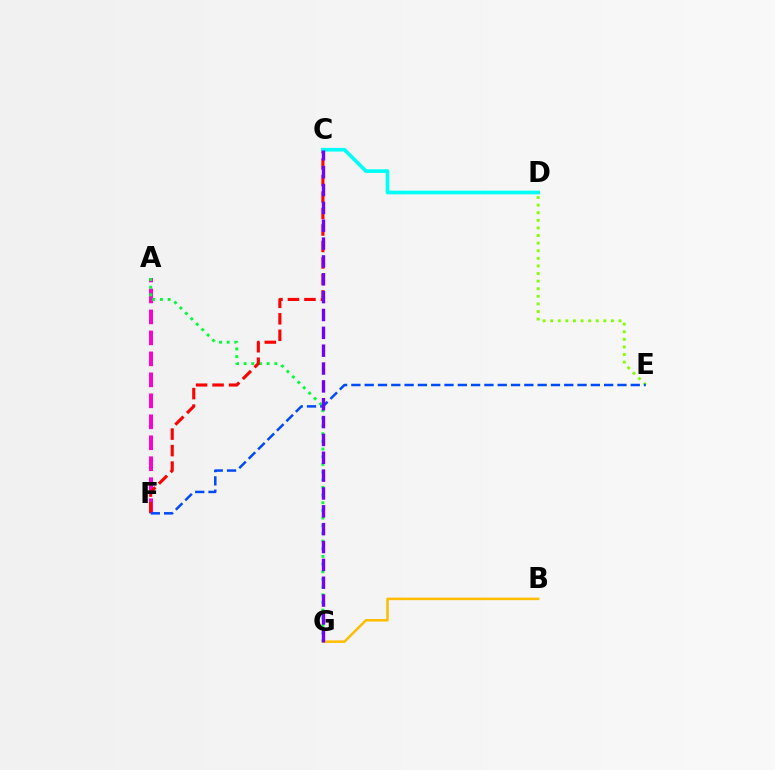{('D', 'E'): [{'color': '#84ff00', 'line_style': 'dotted', 'thickness': 2.06}], ('A', 'F'): [{'color': '#ff00cf', 'line_style': 'dashed', 'thickness': 2.85}], ('A', 'G'): [{'color': '#00ff39', 'line_style': 'dotted', 'thickness': 2.08}], ('B', 'G'): [{'color': '#ffbd00', 'line_style': 'solid', 'thickness': 1.82}], ('C', 'F'): [{'color': '#ff0000', 'line_style': 'dashed', 'thickness': 2.24}], ('E', 'F'): [{'color': '#004bff', 'line_style': 'dashed', 'thickness': 1.81}], ('C', 'D'): [{'color': '#00fff6', 'line_style': 'solid', 'thickness': 2.65}], ('C', 'G'): [{'color': '#7200ff', 'line_style': 'dashed', 'thickness': 2.42}]}